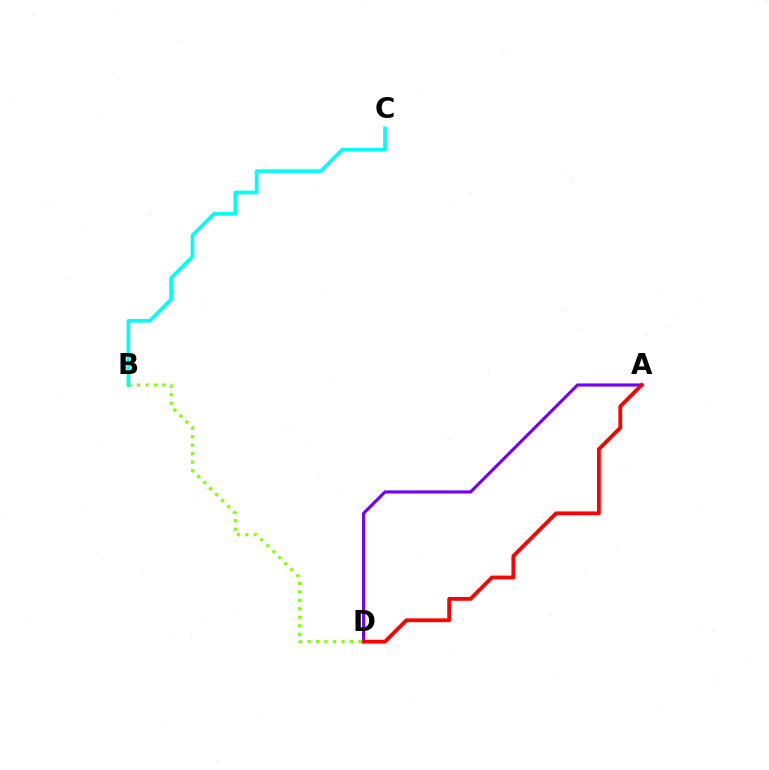{('A', 'D'): [{'color': '#7200ff', 'line_style': 'solid', 'thickness': 2.25}, {'color': '#ff0000', 'line_style': 'solid', 'thickness': 2.74}], ('B', 'D'): [{'color': '#84ff00', 'line_style': 'dotted', 'thickness': 2.3}], ('B', 'C'): [{'color': '#00fff6', 'line_style': 'solid', 'thickness': 2.65}]}